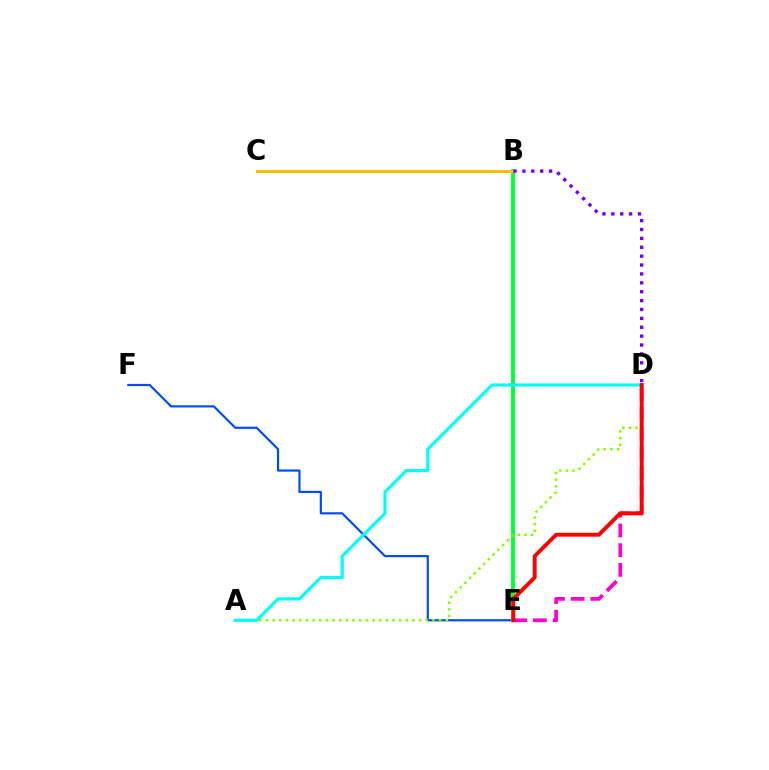{('E', 'F'): [{'color': '#004bff', 'line_style': 'solid', 'thickness': 1.56}], ('B', 'E'): [{'color': '#00ff39', 'line_style': 'solid', 'thickness': 2.77}], ('A', 'D'): [{'color': '#84ff00', 'line_style': 'dotted', 'thickness': 1.81}, {'color': '#00fff6', 'line_style': 'solid', 'thickness': 2.26}], ('D', 'E'): [{'color': '#ff00cf', 'line_style': 'dashed', 'thickness': 2.68}, {'color': '#ff0000', 'line_style': 'solid', 'thickness': 2.79}], ('B', 'C'): [{'color': '#ffbd00', 'line_style': 'solid', 'thickness': 2.15}], ('B', 'D'): [{'color': '#7200ff', 'line_style': 'dotted', 'thickness': 2.41}]}